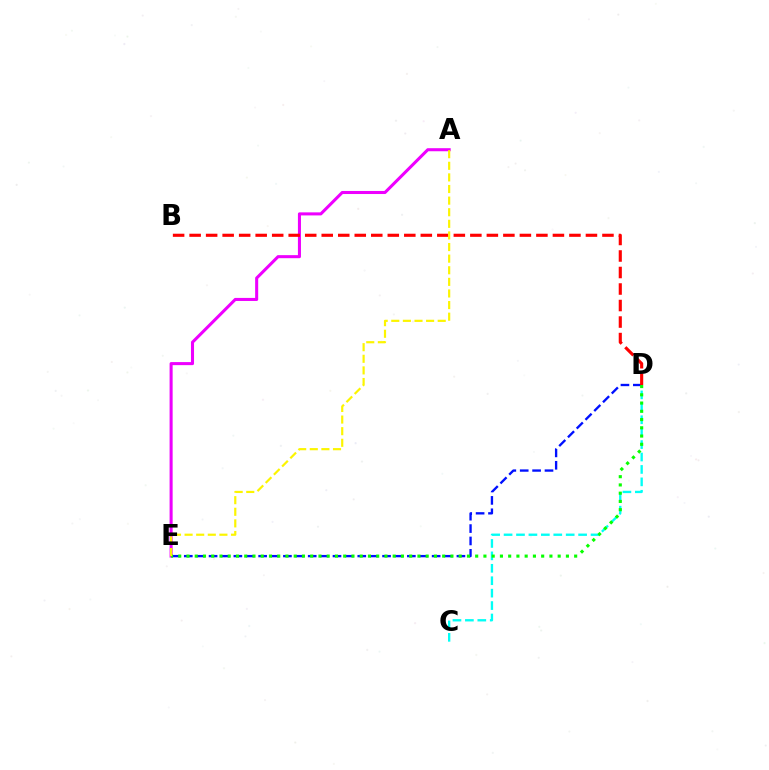{('C', 'D'): [{'color': '#00fff6', 'line_style': 'dashed', 'thickness': 1.69}], ('D', 'E'): [{'color': '#0010ff', 'line_style': 'dashed', 'thickness': 1.68}, {'color': '#08ff00', 'line_style': 'dotted', 'thickness': 2.24}], ('A', 'E'): [{'color': '#ee00ff', 'line_style': 'solid', 'thickness': 2.2}, {'color': '#fcf500', 'line_style': 'dashed', 'thickness': 1.58}], ('B', 'D'): [{'color': '#ff0000', 'line_style': 'dashed', 'thickness': 2.24}]}